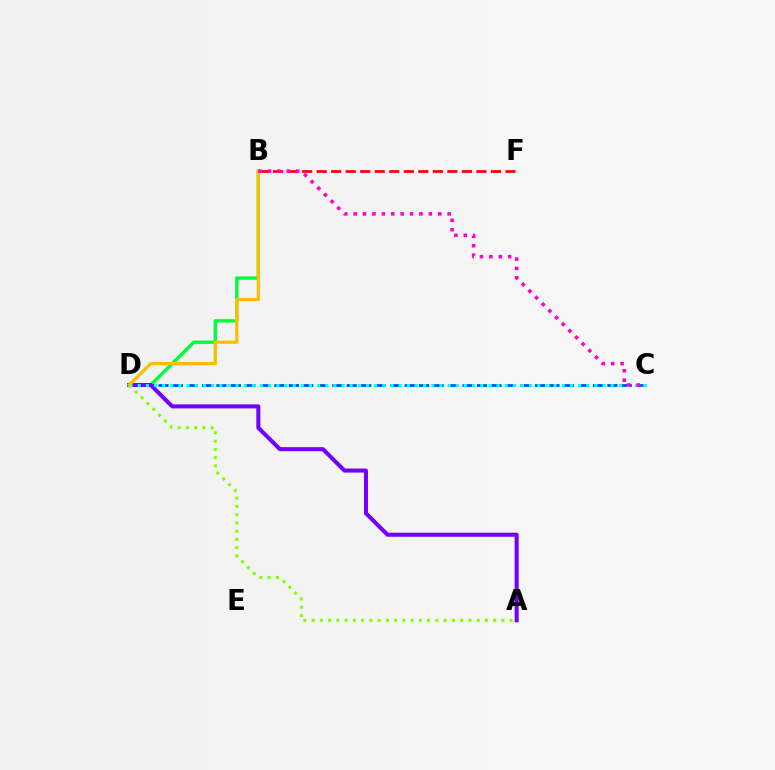{('B', 'D'): [{'color': '#00ff39', 'line_style': 'solid', 'thickness': 2.44}, {'color': '#ffbd00', 'line_style': 'solid', 'thickness': 2.31}], ('C', 'D'): [{'color': '#004bff', 'line_style': 'dashed', 'thickness': 1.97}, {'color': '#00fff6', 'line_style': 'dotted', 'thickness': 2.22}], ('A', 'D'): [{'color': '#7200ff', 'line_style': 'solid', 'thickness': 2.91}, {'color': '#84ff00', 'line_style': 'dotted', 'thickness': 2.24}], ('B', 'F'): [{'color': '#ff0000', 'line_style': 'dashed', 'thickness': 1.97}], ('B', 'C'): [{'color': '#ff00cf', 'line_style': 'dotted', 'thickness': 2.55}]}